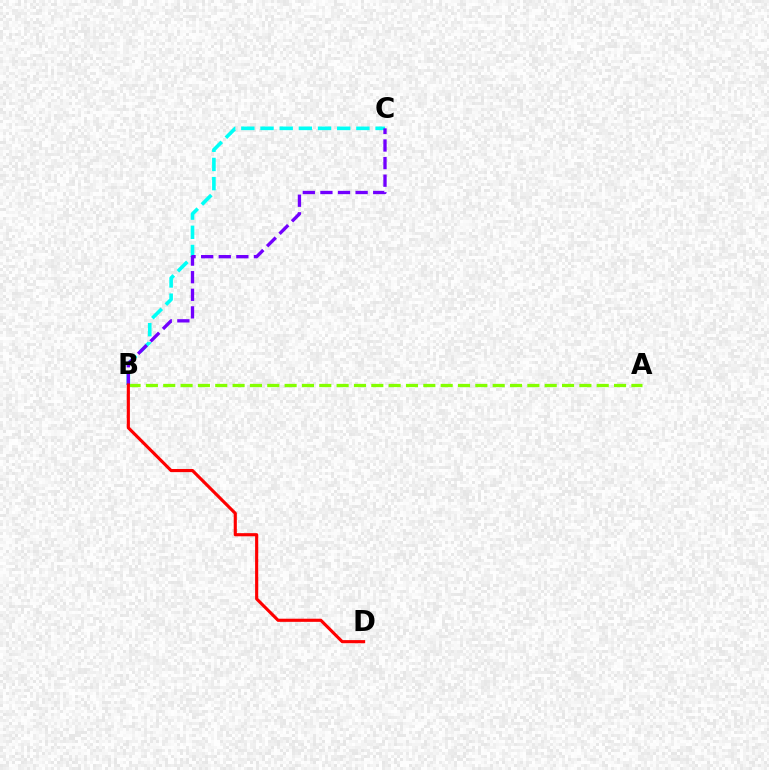{('A', 'B'): [{'color': '#84ff00', 'line_style': 'dashed', 'thickness': 2.36}], ('B', 'C'): [{'color': '#00fff6', 'line_style': 'dashed', 'thickness': 2.61}, {'color': '#7200ff', 'line_style': 'dashed', 'thickness': 2.39}], ('B', 'D'): [{'color': '#ff0000', 'line_style': 'solid', 'thickness': 2.25}]}